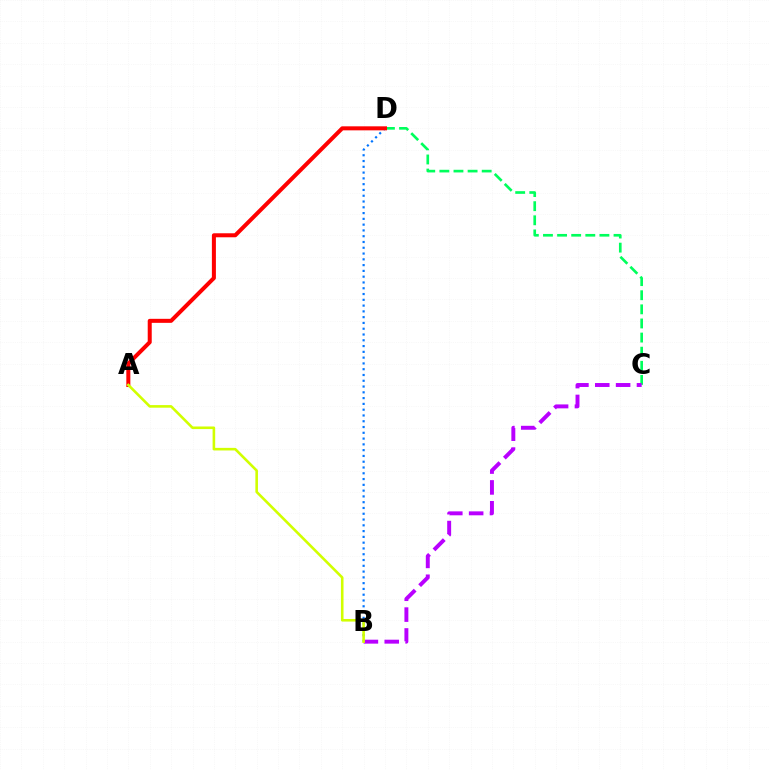{('B', 'D'): [{'color': '#0074ff', 'line_style': 'dotted', 'thickness': 1.57}], ('C', 'D'): [{'color': '#00ff5c', 'line_style': 'dashed', 'thickness': 1.92}], ('B', 'C'): [{'color': '#b900ff', 'line_style': 'dashed', 'thickness': 2.83}], ('A', 'D'): [{'color': '#ff0000', 'line_style': 'solid', 'thickness': 2.89}], ('A', 'B'): [{'color': '#d1ff00', 'line_style': 'solid', 'thickness': 1.87}]}